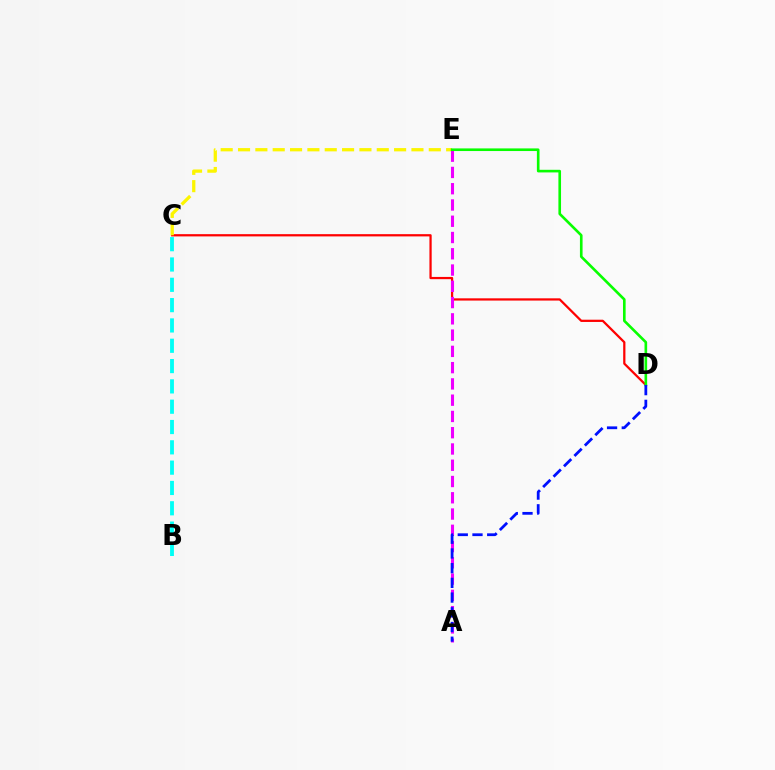{('B', 'C'): [{'color': '#00fff6', 'line_style': 'dashed', 'thickness': 2.76}], ('C', 'D'): [{'color': '#ff0000', 'line_style': 'solid', 'thickness': 1.61}], ('C', 'E'): [{'color': '#fcf500', 'line_style': 'dashed', 'thickness': 2.36}], ('A', 'E'): [{'color': '#ee00ff', 'line_style': 'dashed', 'thickness': 2.21}], ('D', 'E'): [{'color': '#08ff00', 'line_style': 'solid', 'thickness': 1.9}], ('A', 'D'): [{'color': '#0010ff', 'line_style': 'dashed', 'thickness': 2.0}]}